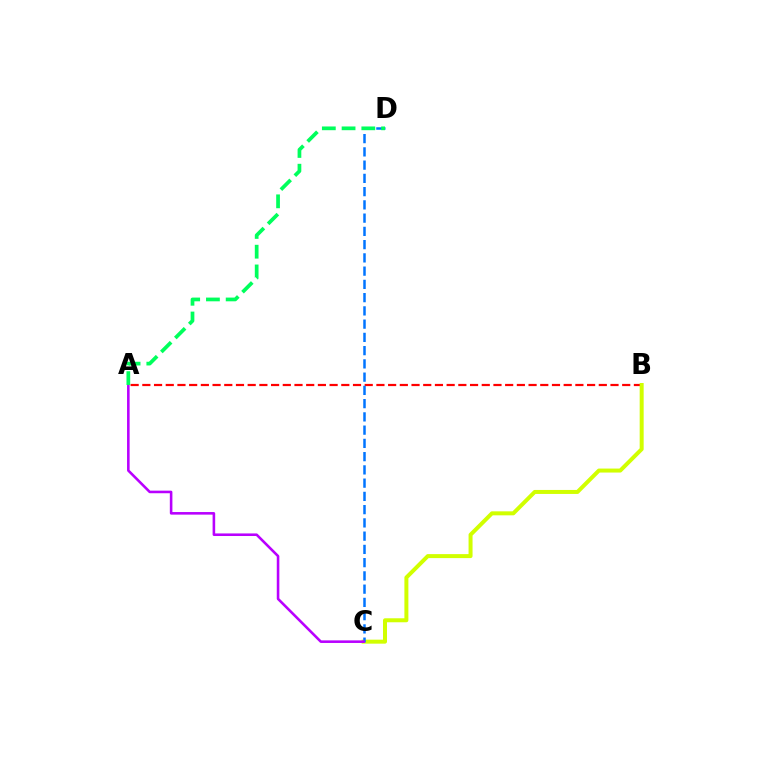{('A', 'B'): [{'color': '#ff0000', 'line_style': 'dashed', 'thickness': 1.59}], ('B', 'C'): [{'color': '#d1ff00', 'line_style': 'solid', 'thickness': 2.87}], ('C', 'D'): [{'color': '#0074ff', 'line_style': 'dashed', 'thickness': 1.8}], ('A', 'C'): [{'color': '#b900ff', 'line_style': 'solid', 'thickness': 1.86}], ('A', 'D'): [{'color': '#00ff5c', 'line_style': 'dashed', 'thickness': 2.68}]}